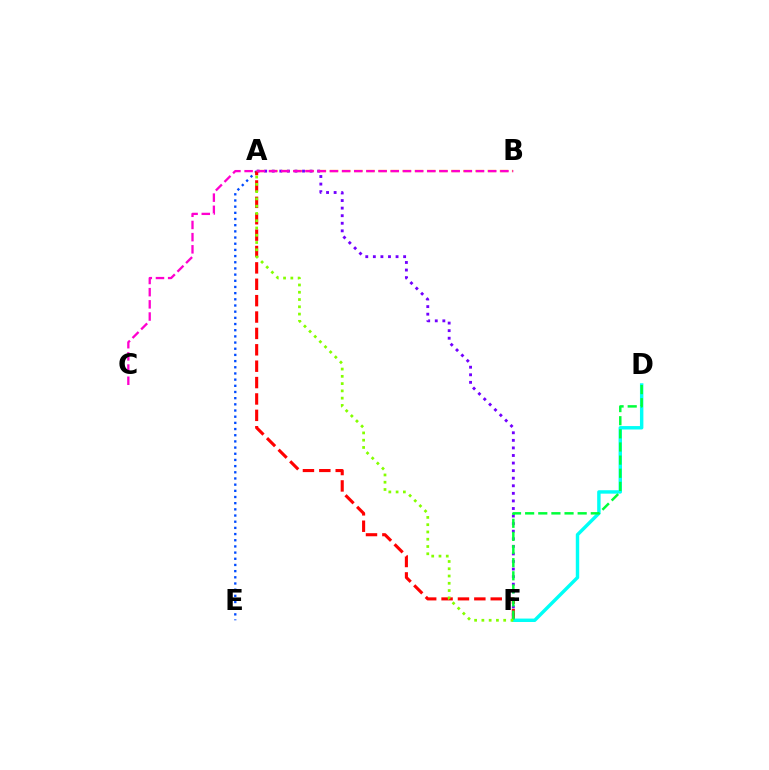{('A', 'B'): [{'color': '#ffbd00', 'line_style': 'dashed', 'thickness': 1.65}], ('A', 'E'): [{'color': '#004bff', 'line_style': 'dotted', 'thickness': 1.68}], ('A', 'F'): [{'color': '#7200ff', 'line_style': 'dotted', 'thickness': 2.06}, {'color': '#ff0000', 'line_style': 'dashed', 'thickness': 2.23}, {'color': '#84ff00', 'line_style': 'dotted', 'thickness': 1.98}], ('D', 'F'): [{'color': '#00fff6', 'line_style': 'solid', 'thickness': 2.47}, {'color': '#00ff39', 'line_style': 'dashed', 'thickness': 1.78}], ('B', 'C'): [{'color': '#ff00cf', 'line_style': 'dashed', 'thickness': 1.65}]}